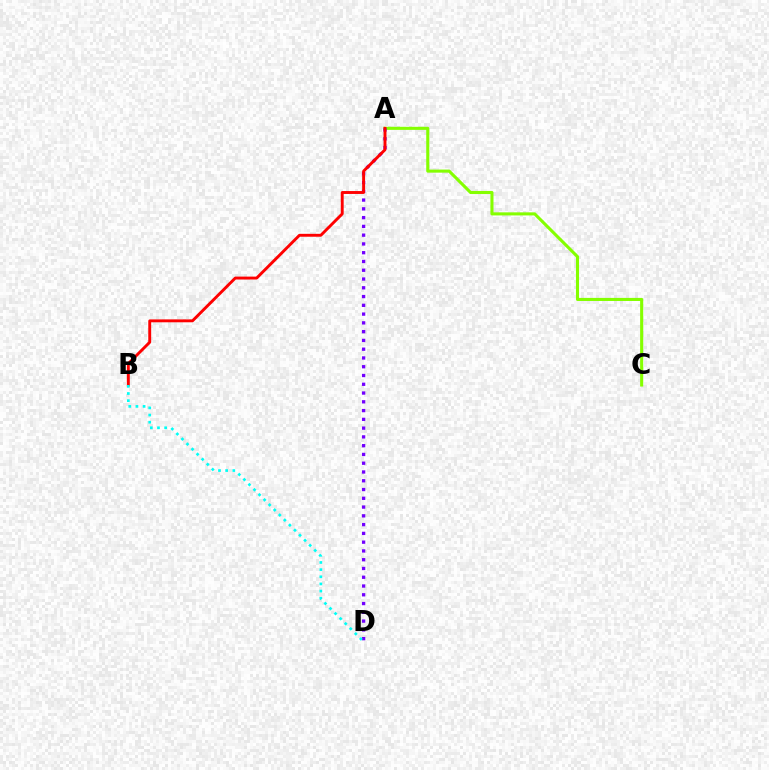{('A', 'C'): [{'color': '#84ff00', 'line_style': 'solid', 'thickness': 2.22}], ('A', 'D'): [{'color': '#7200ff', 'line_style': 'dotted', 'thickness': 2.38}], ('A', 'B'): [{'color': '#ff0000', 'line_style': 'solid', 'thickness': 2.09}], ('B', 'D'): [{'color': '#00fff6', 'line_style': 'dotted', 'thickness': 1.94}]}